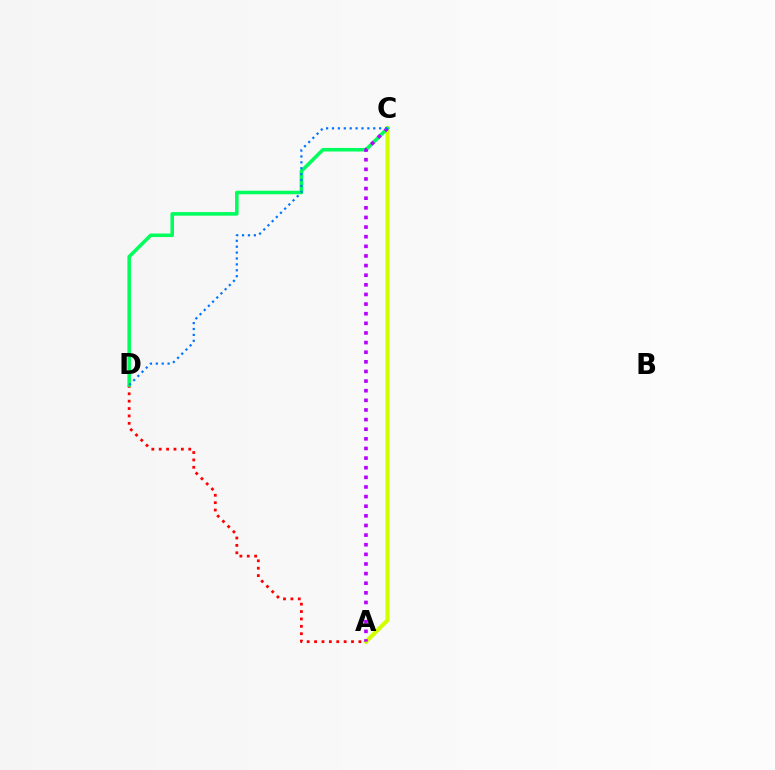{('A', 'C'): [{'color': '#d1ff00', 'line_style': 'solid', 'thickness': 2.94}, {'color': '#b900ff', 'line_style': 'dotted', 'thickness': 2.62}], ('A', 'D'): [{'color': '#ff0000', 'line_style': 'dotted', 'thickness': 2.01}], ('C', 'D'): [{'color': '#00ff5c', 'line_style': 'solid', 'thickness': 2.56}, {'color': '#0074ff', 'line_style': 'dotted', 'thickness': 1.6}]}